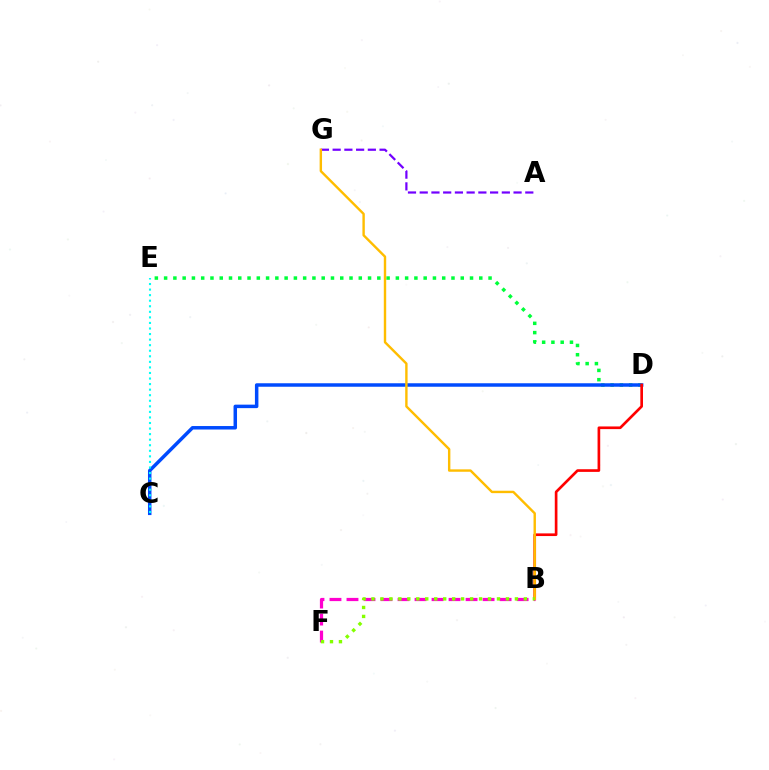{('D', 'E'): [{'color': '#00ff39', 'line_style': 'dotted', 'thickness': 2.52}], ('C', 'D'): [{'color': '#004bff', 'line_style': 'solid', 'thickness': 2.51}], ('C', 'E'): [{'color': '#00fff6', 'line_style': 'dotted', 'thickness': 1.51}], ('A', 'G'): [{'color': '#7200ff', 'line_style': 'dashed', 'thickness': 1.59}], ('B', 'D'): [{'color': '#ff0000', 'line_style': 'solid', 'thickness': 1.92}], ('B', 'F'): [{'color': '#ff00cf', 'line_style': 'dashed', 'thickness': 2.31}, {'color': '#84ff00', 'line_style': 'dotted', 'thickness': 2.44}], ('B', 'G'): [{'color': '#ffbd00', 'line_style': 'solid', 'thickness': 1.73}]}